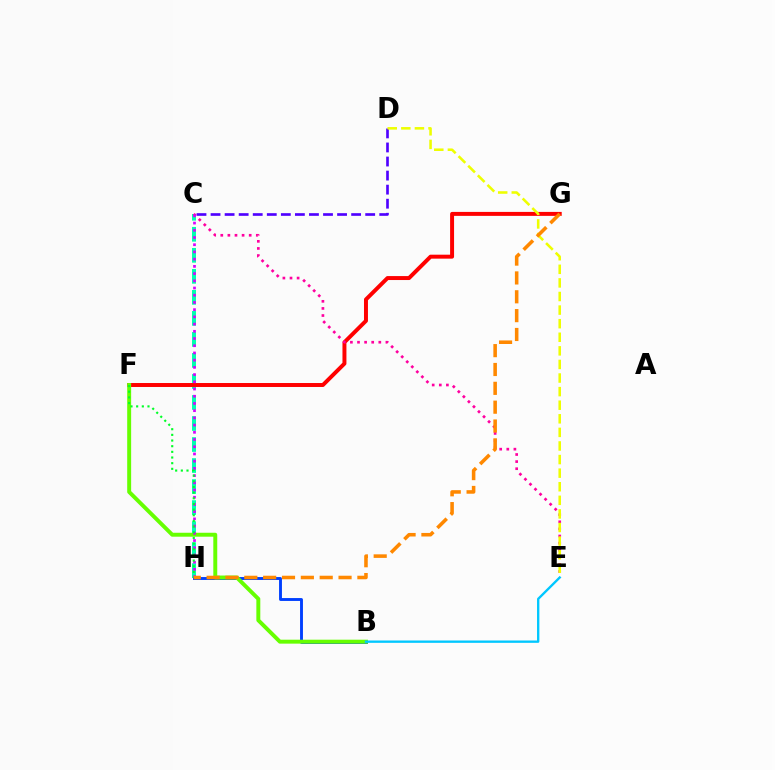{('C', 'H'): [{'color': '#00ffaf', 'line_style': 'dashed', 'thickness': 2.86}, {'color': '#d600ff', 'line_style': 'dotted', 'thickness': 1.96}], ('F', 'G'): [{'color': '#ff0000', 'line_style': 'solid', 'thickness': 2.85}], ('C', 'E'): [{'color': '#ff00a0', 'line_style': 'dotted', 'thickness': 1.93}], ('B', 'H'): [{'color': '#003fff', 'line_style': 'solid', 'thickness': 2.08}], ('B', 'F'): [{'color': '#66ff00', 'line_style': 'solid', 'thickness': 2.83}], ('C', 'D'): [{'color': '#4f00ff', 'line_style': 'dashed', 'thickness': 1.91}], ('F', 'H'): [{'color': '#00ff27', 'line_style': 'dotted', 'thickness': 1.54}], ('D', 'E'): [{'color': '#eeff00', 'line_style': 'dashed', 'thickness': 1.85}], ('G', 'H'): [{'color': '#ff8800', 'line_style': 'dashed', 'thickness': 2.56}], ('B', 'E'): [{'color': '#00c7ff', 'line_style': 'solid', 'thickness': 1.69}]}